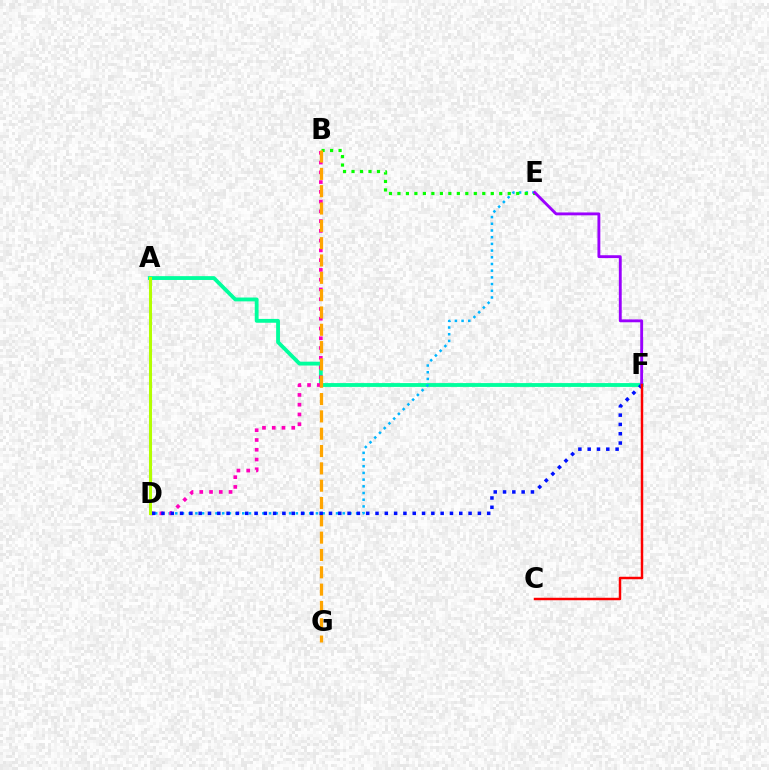{('A', 'F'): [{'color': '#00ff9d', 'line_style': 'solid', 'thickness': 2.76}], ('D', 'E'): [{'color': '#00b5ff', 'line_style': 'dotted', 'thickness': 1.82}], ('B', 'E'): [{'color': '#08ff00', 'line_style': 'dotted', 'thickness': 2.31}], ('B', 'D'): [{'color': '#ff00bd', 'line_style': 'dotted', 'thickness': 2.65}], ('B', 'G'): [{'color': '#ffa500', 'line_style': 'dashed', 'thickness': 2.35}], ('D', 'F'): [{'color': '#0010ff', 'line_style': 'dotted', 'thickness': 2.53}], ('E', 'F'): [{'color': '#9b00ff', 'line_style': 'solid', 'thickness': 2.07}], ('C', 'F'): [{'color': '#ff0000', 'line_style': 'solid', 'thickness': 1.78}], ('A', 'D'): [{'color': '#b3ff00', 'line_style': 'solid', 'thickness': 2.2}]}